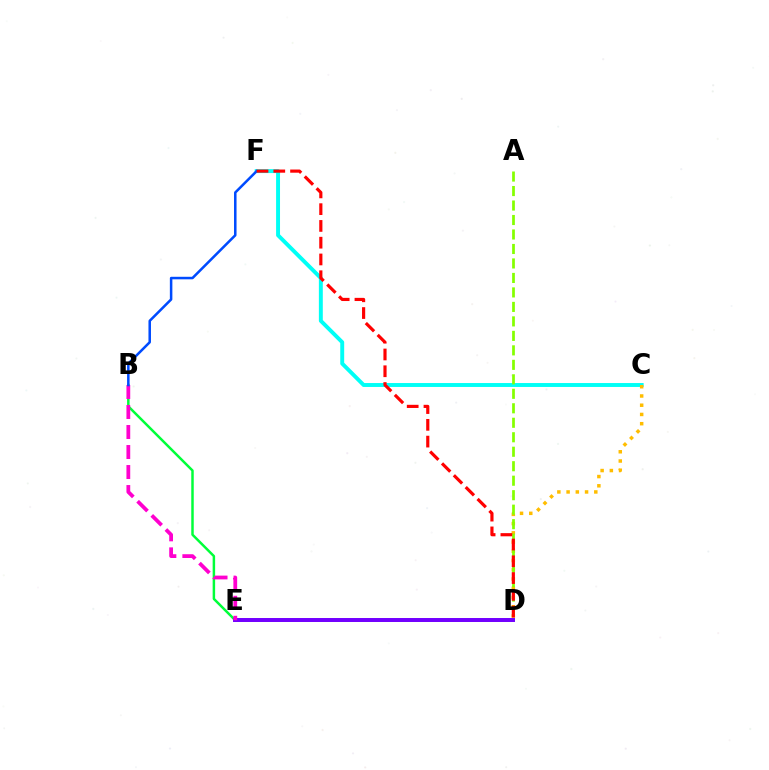{('B', 'D'): [{'color': '#00ff39', 'line_style': 'solid', 'thickness': 1.79}], ('D', 'E'): [{'color': '#7200ff', 'line_style': 'solid', 'thickness': 2.86}], ('B', 'E'): [{'color': '#ff00cf', 'line_style': 'dashed', 'thickness': 2.72}], ('C', 'F'): [{'color': '#00fff6', 'line_style': 'solid', 'thickness': 2.83}], ('C', 'D'): [{'color': '#ffbd00', 'line_style': 'dotted', 'thickness': 2.51}], ('B', 'F'): [{'color': '#004bff', 'line_style': 'solid', 'thickness': 1.82}], ('A', 'D'): [{'color': '#84ff00', 'line_style': 'dashed', 'thickness': 1.97}], ('D', 'F'): [{'color': '#ff0000', 'line_style': 'dashed', 'thickness': 2.28}]}